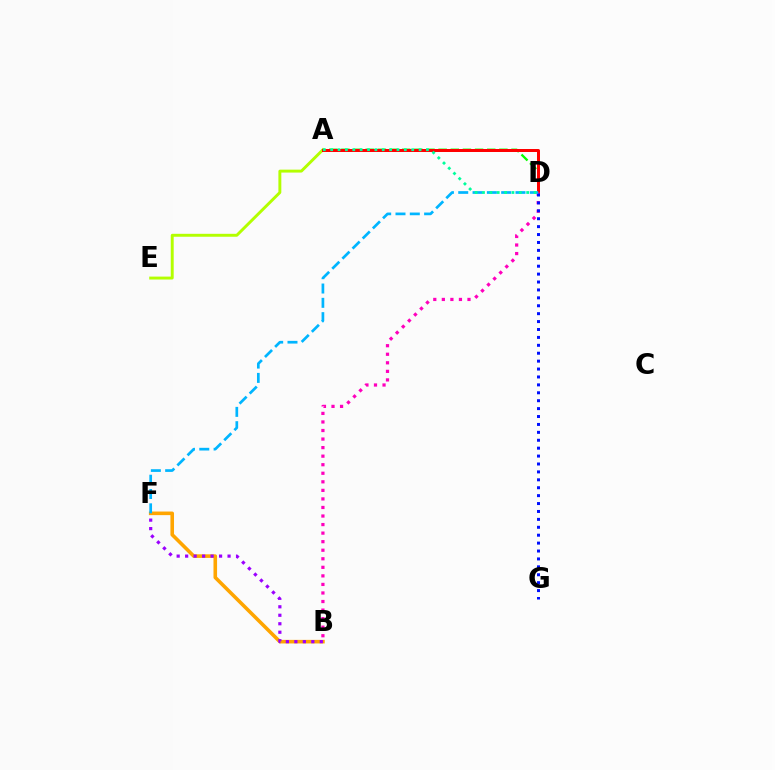{('A', 'D'): [{'color': '#08ff00', 'line_style': 'dashed', 'thickness': 1.65}, {'color': '#ff0000', 'line_style': 'solid', 'thickness': 2.16}, {'color': '#00ff9d', 'line_style': 'dotted', 'thickness': 2.0}], ('A', 'E'): [{'color': '#b3ff00', 'line_style': 'solid', 'thickness': 2.11}], ('B', 'D'): [{'color': '#ff00bd', 'line_style': 'dotted', 'thickness': 2.32}], ('B', 'F'): [{'color': '#ffa500', 'line_style': 'solid', 'thickness': 2.59}, {'color': '#9b00ff', 'line_style': 'dotted', 'thickness': 2.3}], ('D', 'G'): [{'color': '#0010ff', 'line_style': 'dotted', 'thickness': 2.15}], ('D', 'F'): [{'color': '#00b5ff', 'line_style': 'dashed', 'thickness': 1.94}]}